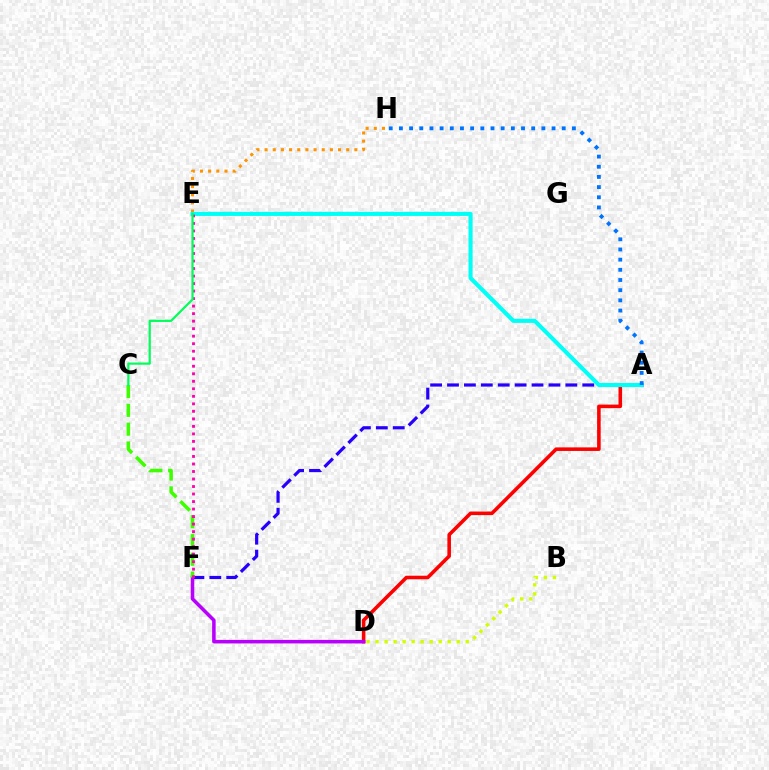{('A', 'D'): [{'color': '#ff0000', 'line_style': 'solid', 'thickness': 2.57}], ('E', 'H'): [{'color': '#ff9400', 'line_style': 'dotted', 'thickness': 2.22}], ('A', 'F'): [{'color': '#2500ff', 'line_style': 'dashed', 'thickness': 2.3}], ('D', 'F'): [{'color': '#b900ff', 'line_style': 'solid', 'thickness': 2.55}], ('C', 'F'): [{'color': '#3dff00', 'line_style': 'dashed', 'thickness': 2.55}], ('A', 'E'): [{'color': '#00fff6', 'line_style': 'solid', 'thickness': 2.95}], ('A', 'H'): [{'color': '#0074ff', 'line_style': 'dotted', 'thickness': 2.76}], ('E', 'F'): [{'color': '#ff00ac', 'line_style': 'dotted', 'thickness': 2.04}], ('C', 'E'): [{'color': '#00ff5c', 'line_style': 'solid', 'thickness': 1.6}], ('B', 'D'): [{'color': '#d1ff00', 'line_style': 'dotted', 'thickness': 2.45}]}